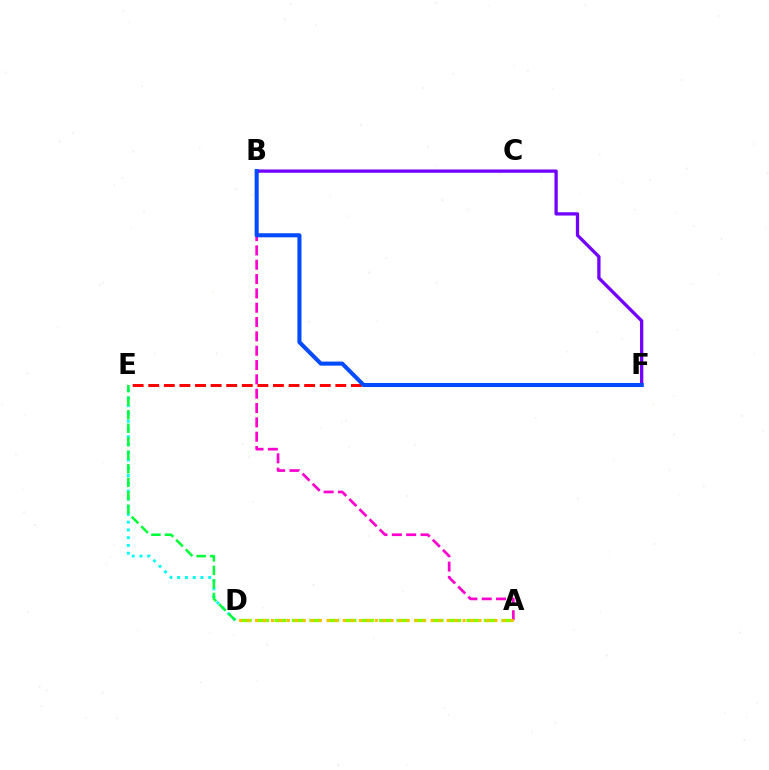{('E', 'F'): [{'color': '#ff0000', 'line_style': 'dashed', 'thickness': 2.12}], ('D', 'E'): [{'color': '#00fff6', 'line_style': 'dotted', 'thickness': 2.11}, {'color': '#00ff39', 'line_style': 'dashed', 'thickness': 1.84}], ('B', 'F'): [{'color': '#7200ff', 'line_style': 'solid', 'thickness': 2.36}, {'color': '#004bff', 'line_style': 'solid', 'thickness': 2.93}], ('A', 'B'): [{'color': '#ff00cf', 'line_style': 'dashed', 'thickness': 1.95}], ('A', 'D'): [{'color': '#84ff00', 'line_style': 'dashed', 'thickness': 2.37}, {'color': '#ffbd00', 'line_style': 'dotted', 'thickness': 2.17}]}